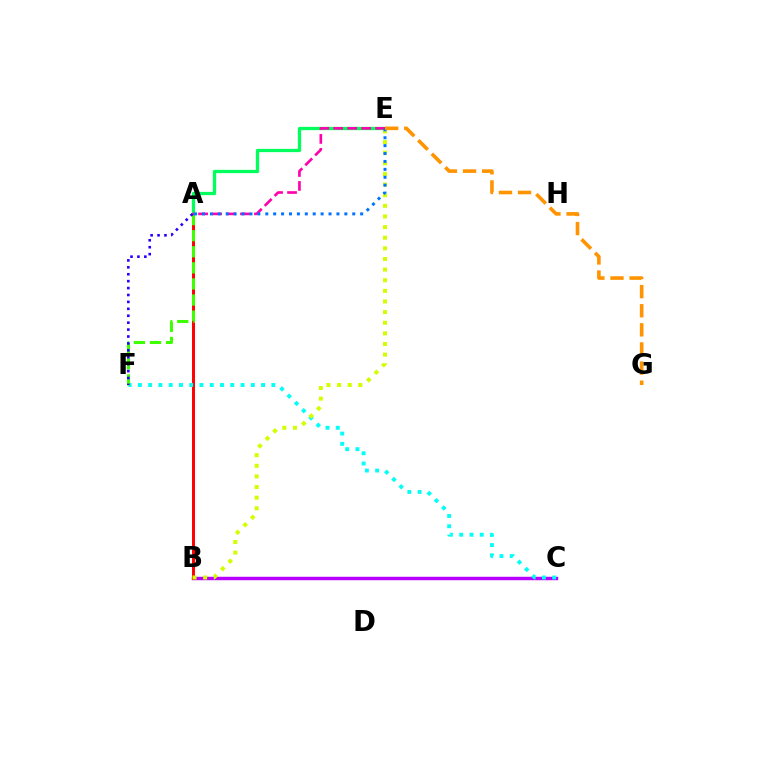{('B', 'C'): [{'color': '#b900ff', 'line_style': 'solid', 'thickness': 2.48}], ('A', 'B'): [{'color': '#ff0000', 'line_style': 'solid', 'thickness': 2.13}], ('A', 'E'): [{'color': '#00ff5c', 'line_style': 'solid', 'thickness': 2.36}, {'color': '#ff00ac', 'line_style': 'dashed', 'thickness': 1.9}, {'color': '#0074ff', 'line_style': 'dotted', 'thickness': 2.15}], ('C', 'F'): [{'color': '#00fff6', 'line_style': 'dotted', 'thickness': 2.79}], ('A', 'F'): [{'color': '#3dff00', 'line_style': 'dashed', 'thickness': 2.19}, {'color': '#2500ff', 'line_style': 'dotted', 'thickness': 1.88}], ('B', 'E'): [{'color': '#d1ff00', 'line_style': 'dotted', 'thickness': 2.89}], ('E', 'G'): [{'color': '#ff9400', 'line_style': 'dashed', 'thickness': 2.6}]}